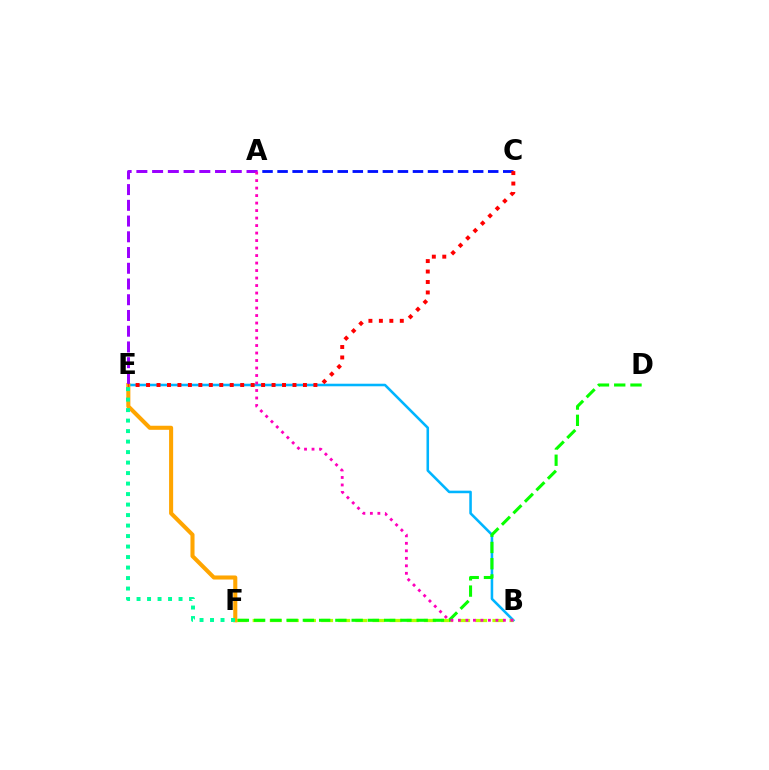{('B', 'E'): [{'color': '#00b5ff', 'line_style': 'solid', 'thickness': 1.85}], ('B', 'F'): [{'color': '#b3ff00', 'line_style': 'dashed', 'thickness': 2.33}], ('E', 'F'): [{'color': '#ffa500', 'line_style': 'solid', 'thickness': 2.93}, {'color': '#00ff9d', 'line_style': 'dotted', 'thickness': 2.85}], ('A', 'C'): [{'color': '#0010ff', 'line_style': 'dashed', 'thickness': 2.04}], ('D', 'F'): [{'color': '#08ff00', 'line_style': 'dashed', 'thickness': 2.21}], ('C', 'E'): [{'color': '#ff0000', 'line_style': 'dotted', 'thickness': 2.84}], ('A', 'E'): [{'color': '#9b00ff', 'line_style': 'dashed', 'thickness': 2.14}], ('A', 'B'): [{'color': '#ff00bd', 'line_style': 'dotted', 'thickness': 2.04}]}